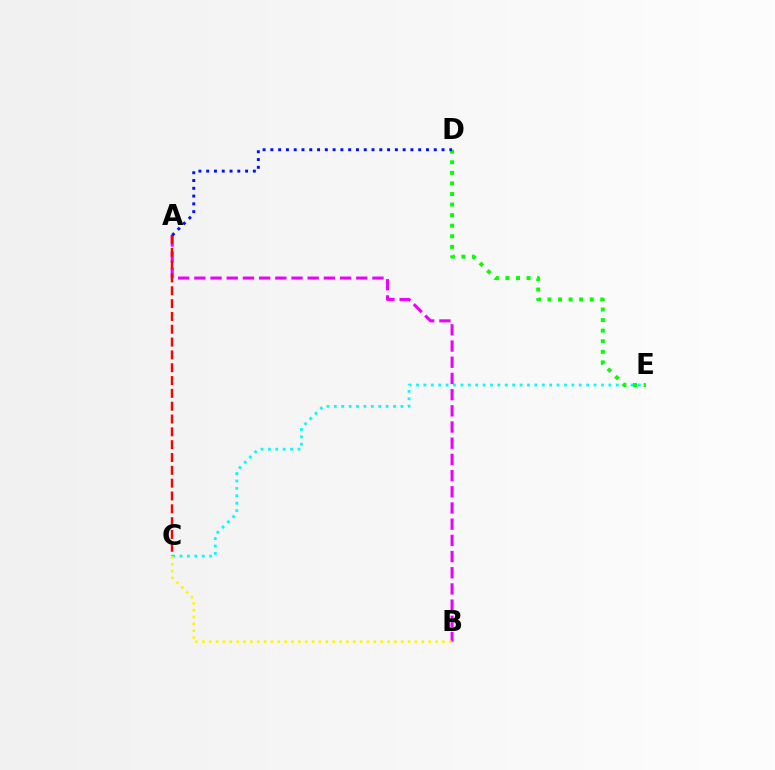{('C', 'E'): [{'color': '#00fff6', 'line_style': 'dotted', 'thickness': 2.01}], ('D', 'E'): [{'color': '#08ff00', 'line_style': 'dotted', 'thickness': 2.87}], ('A', 'B'): [{'color': '#ee00ff', 'line_style': 'dashed', 'thickness': 2.2}], ('B', 'C'): [{'color': '#fcf500', 'line_style': 'dotted', 'thickness': 1.86}], ('A', 'C'): [{'color': '#ff0000', 'line_style': 'dashed', 'thickness': 1.74}], ('A', 'D'): [{'color': '#0010ff', 'line_style': 'dotted', 'thickness': 2.11}]}